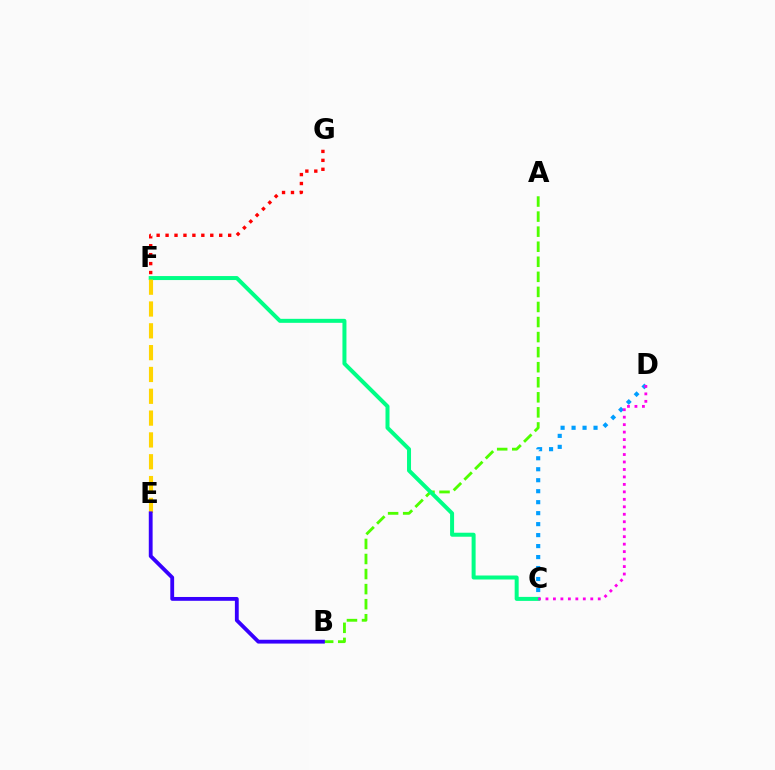{('A', 'B'): [{'color': '#4fff00', 'line_style': 'dashed', 'thickness': 2.05}], ('C', 'F'): [{'color': '#00ff86', 'line_style': 'solid', 'thickness': 2.88}], ('F', 'G'): [{'color': '#ff0000', 'line_style': 'dotted', 'thickness': 2.43}], ('E', 'F'): [{'color': '#ffd500', 'line_style': 'dashed', 'thickness': 2.96}], ('C', 'D'): [{'color': '#009eff', 'line_style': 'dotted', 'thickness': 2.98}, {'color': '#ff00ed', 'line_style': 'dotted', 'thickness': 2.03}], ('B', 'E'): [{'color': '#3700ff', 'line_style': 'solid', 'thickness': 2.76}]}